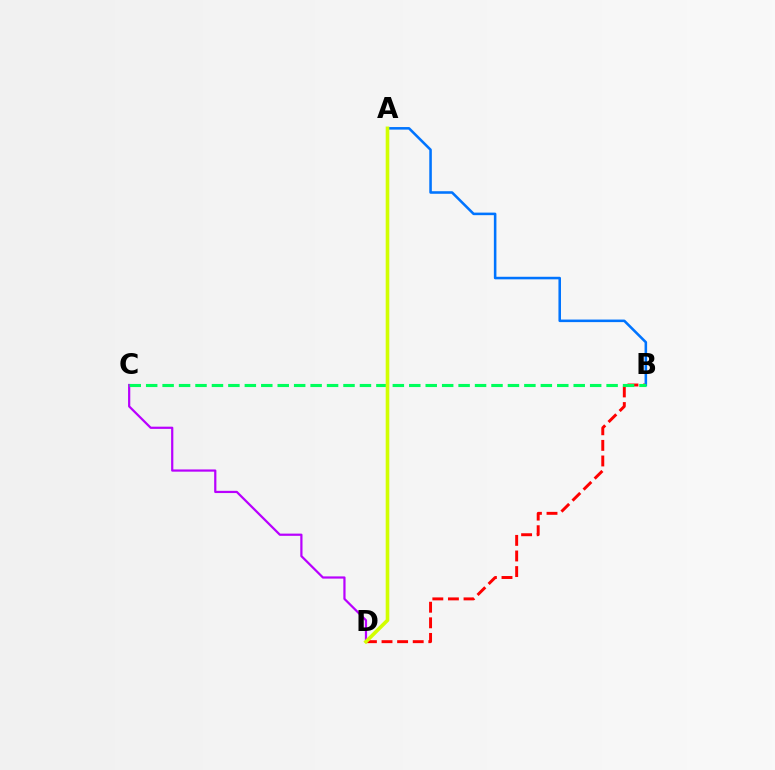{('C', 'D'): [{'color': '#b900ff', 'line_style': 'solid', 'thickness': 1.6}], ('B', 'D'): [{'color': '#ff0000', 'line_style': 'dashed', 'thickness': 2.12}], ('A', 'B'): [{'color': '#0074ff', 'line_style': 'solid', 'thickness': 1.84}], ('B', 'C'): [{'color': '#00ff5c', 'line_style': 'dashed', 'thickness': 2.23}], ('A', 'D'): [{'color': '#d1ff00', 'line_style': 'solid', 'thickness': 2.6}]}